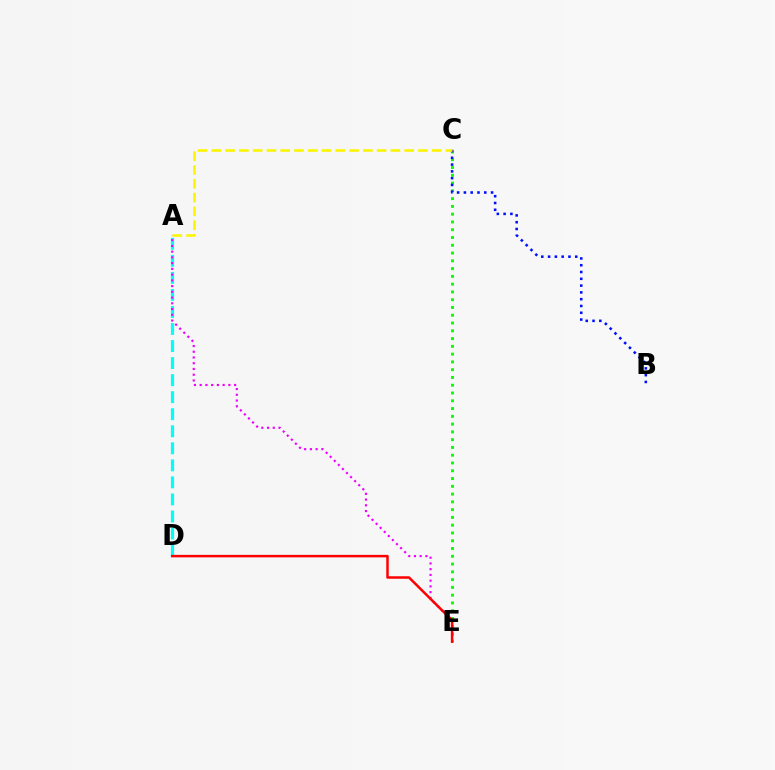{('A', 'D'): [{'color': '#00fff6', 'line_style': 'dashed', 'thickness': 2.32}], ('A', 'E'): [{'color': '#ee00ff', 'line_style': 'dotted', 'thickness': 1.56}], ('C', 'E'): [{'color': '#08ff00', 'line_style': 'dotted', 'thickness': 2.11}], ('B', 'C'): [{'color': '#0010ff', 'line_style': 'dotted', 'thickness': 1.84}], ('D', 'E'): [{'color': '#ff0000', 'line_style': 'solid', 'thickness': 1.8}], ('A', 'C'): [{'color': '#fcf500', 'line_style': 'dashed', 'thickness': 1.87}]}